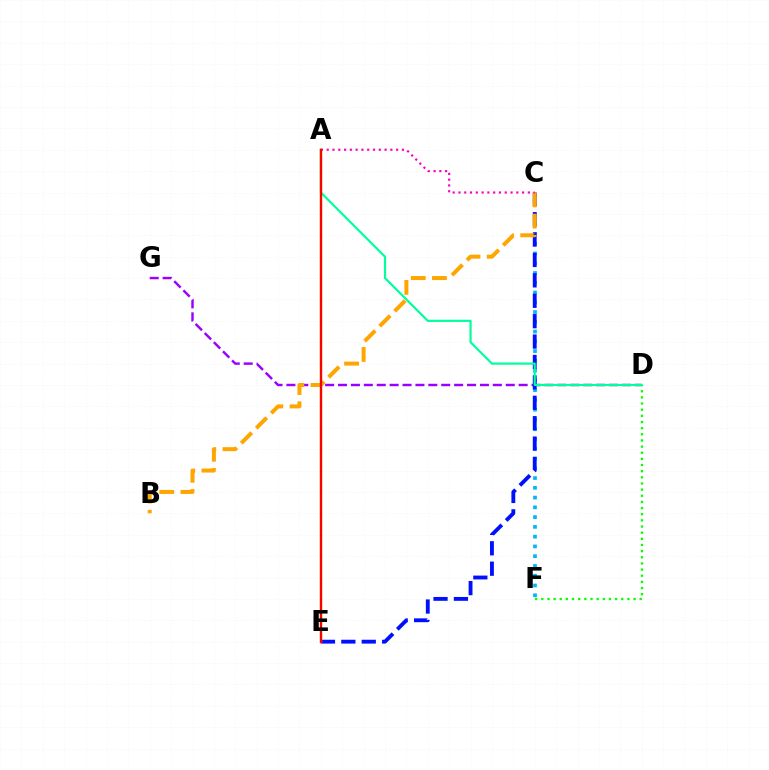{('D', 'G'): [{'color': '#9b00ff', 'line_style': 'dashed', 'thickness': 1.75}], ('C', 'F'): [{'color': '#00b5ff', 'line_style': 'dotted', 'thickness': 2.65}], ('C', 'E'): [{'color': '#0010ff', 'line_style': 'dashed', 'thickness': 2.77}], ('A', 'E'): [{'color': '#b3ff00', 'line_style': 'solid', 'thickness': 1.62}, {'color': '#ff0000', 'line_style': 'solid', 'thickness': 1.68}], ('D', 'F'): [{'color': '#08ff00', 'line_style': 'dotted', 'thickness': 1.67}], ('B', 'C'): [{'color': '#ffa500', 'line_style': 'dashed', 'thickness': 2.88}], ('A', 'C'): [{'color': '#ff00bd', 'line_style': 'dotted', 'thickness': 1.57}], ('A', 'D'): [{'color': '#00ff9d', 'line_style': 'solid', 'thickness': 1.56}]}